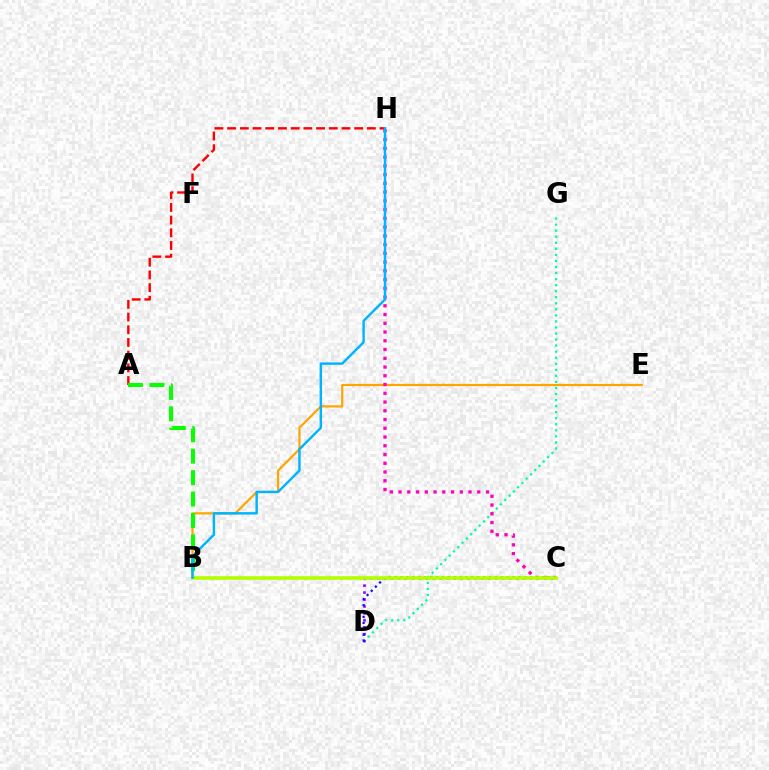{('D', 'G'): [{'color': '#00ff9d', 'line_style': 'dotted', 'thickness': 1.64}], ('C', 'D'): [{'color': '#9b00ff', 'line_style': 'dotted', 'thickness': 1.89}, {'color': '#0010ff', 'line_style': 'dotted', 'thickness': 1.6}], ('A', 'H'): [{'color': '#ff0000', 'line_style': 'dashed', 'thickness': 1.73}], ('B', 'E'): [{'color': '#ffa500', 'line_style': 'solid', 'thickness': 1.59}], ('C', 'H'): [{'color': '#ff00bd', 'line_style': 'dotted', 'thickness': 2.38}], ('B', 'C'): [{'color': '#b3ff00', 'line_style': 'solid', 'thickness': 2.61}], ('A', 'B'): [{'color': '#08ff00', 'line_style': 'dashed', 'thickness': 2.91}], ('B', 'H'): [{'color': '#00b5ff', 'line_style': 'solid', 'thickness': 1.76}]}